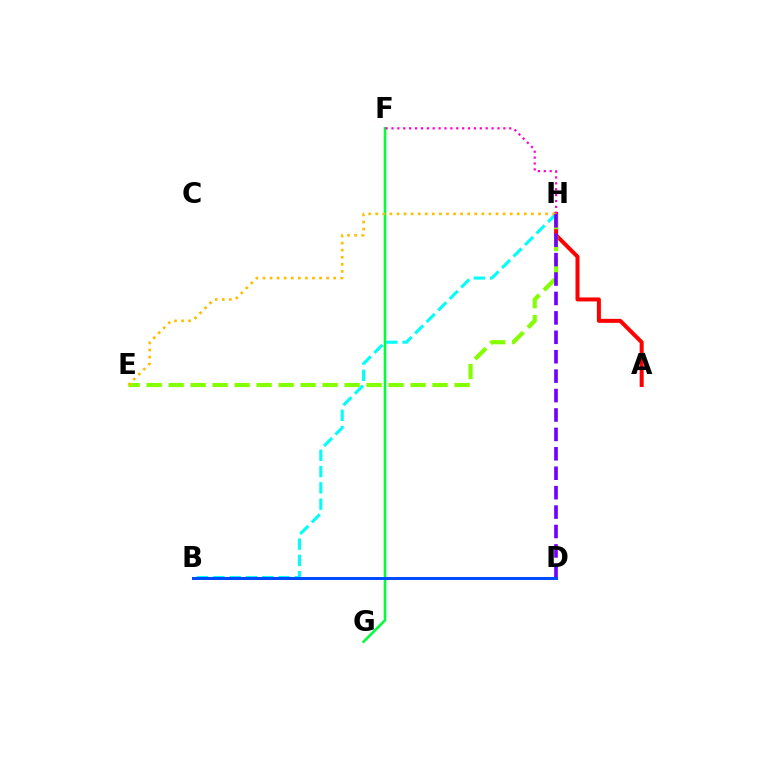{('F', 'G'): [{'color': '#00ff39', 'line_style': 'solid', 'thickness': 1.85}], ('A', 'H'): [{'color': '#ff0000', 'line_style': 'solid', 'thickness': 2.89}], ('F', 'H'): [{'color': '#ff00cf', 'line_style': 'dotted', 'thickness': 1.6}], ('E', 'H'): [{'color': '#84ff00', 'line_style': 'dashed', 'thickness': 2.99}, {'color': '#ffbd00', 'line_style': 'dotted', 'thickness': 1.92}], ('B', 'H'): [{'color': '#00fff6', 'line_style': 'dashed', 'thickness': 2.21}], ('D', 'H'): [{'color': '#7200ff', 'line_style': 'dashed', 'thickness': 2.64}], ('B', 'D'): [{'color': '#004bff', 'line_style': 'solid', 'thickness': 2.15}]}